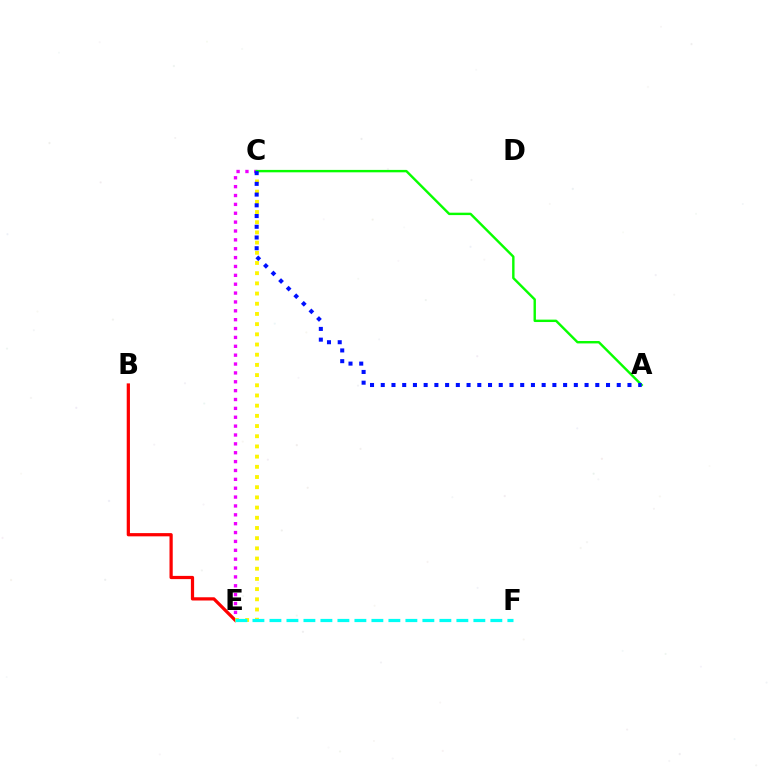{('C', 'E'): [{'color': '#ee00ff', 'line_style': 'dotted', 'thickness': 2.41}, {'color': '#fcf500', 'line_style': 'dotted', 'thickness': 2.77}], ('B', 'E'): [{'color': '#ff0000', 'line_style': 'solid', 'thickness': 2.32}], ('A', 'C'): [{'color': '#08ff00', 'line_style': 'solid', 'thickness': 1.73}, {'color': '#0010ff', 'line_style': 'dotted', 'thickness': 2.91}], ('E', 'F'): [{'color': '#00fff6', 'line_style': 'dashed', 'thickness': 2.31}]}